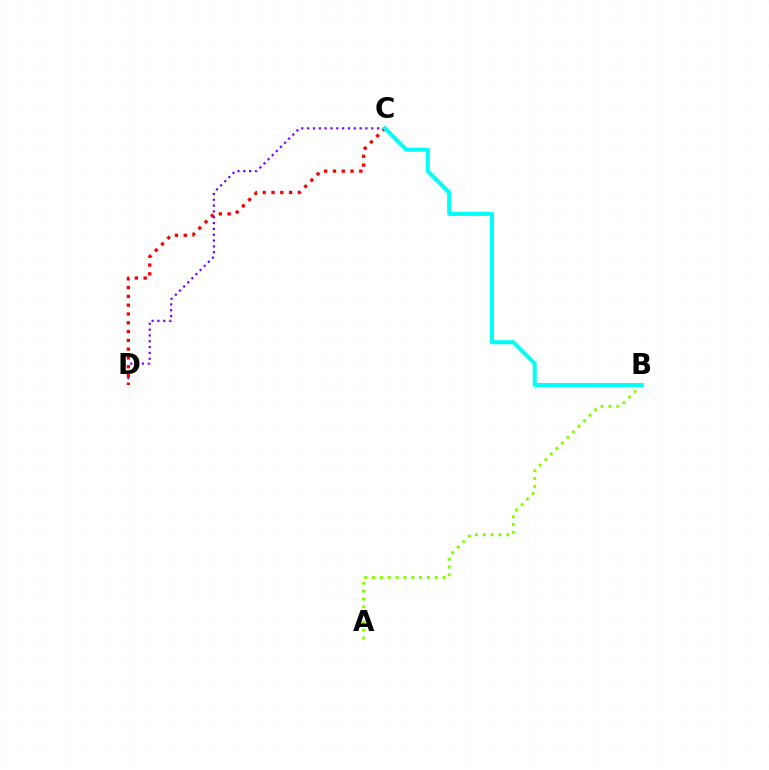{('C', 'D'): [{'color': '#7200ff', 'line_style': 'dotted', 'thickness': 1.58}, {'color': '#ff0000', 'line_style': 'dotted', 'thickness': 2.39}], ('A', 'B'): [{'color': '#84ff00', 'line_style': 'dotted', 'thickness': 2.13}], ('B', 'C'): [{'color': '#00fff6', 'line_style': 'solid', 'thickness': 2.92}]}